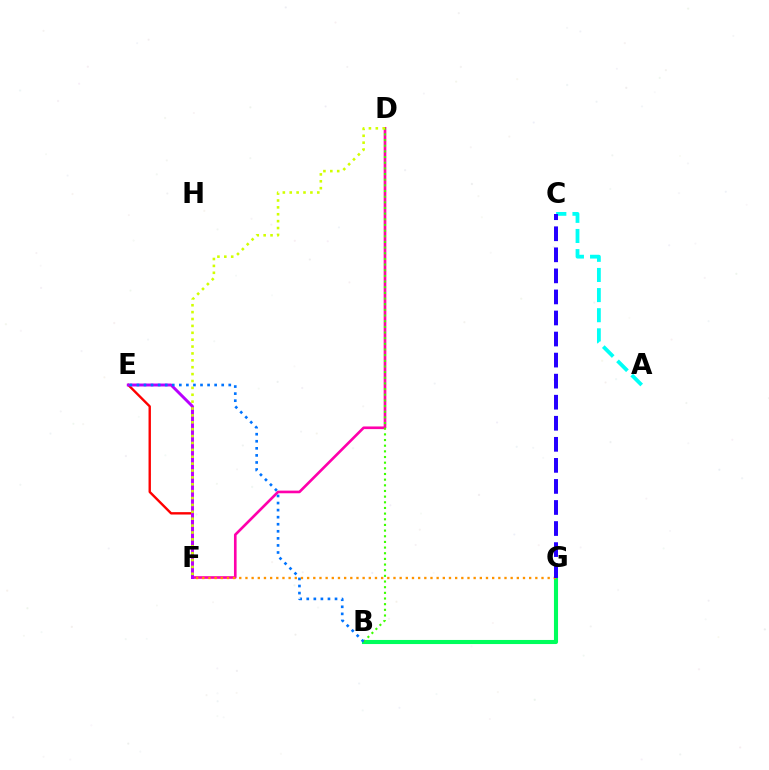{('D', 'F'): [{'color': '#ff00ac', 'line_style': 'solid', 'thickness': 1.9}, {'color': '#d1ff00', 'line_style': 'dotted', 'thickness': 1.87}], ('B', 'G'): [{'color': '#00ff5c', 'line_style': 'solid', 'thickness': 2.94}], ('B', 'D'): [{'color': '#3dff00', 'line_style': 'dotted', 'thickness': 1.54}], ('F', 'G'): [{'color': '#ff9400', 'line_style': 'dotted', 'thickness': 1.68}], ('E', 'F'): [{'color': '#ff0000', 'line_style': 'solid', 'thickness': 1.72}, {'color': '#b900ff', 'line_style': 'solid', 'thickness': 2.11}], ('A', 'C'): [{'color': '#00fff6', 'line_style': 'dashed', 'thickness': 2.73}], ('C', 'G'): [{'color': '#2500ff', 'line_style': 'dashed', 'thickness': 2.86}], ('B', 'E'): [{'color': '#0074ff', 'line_style': 'dotted', 'thickness': 1.92}]}